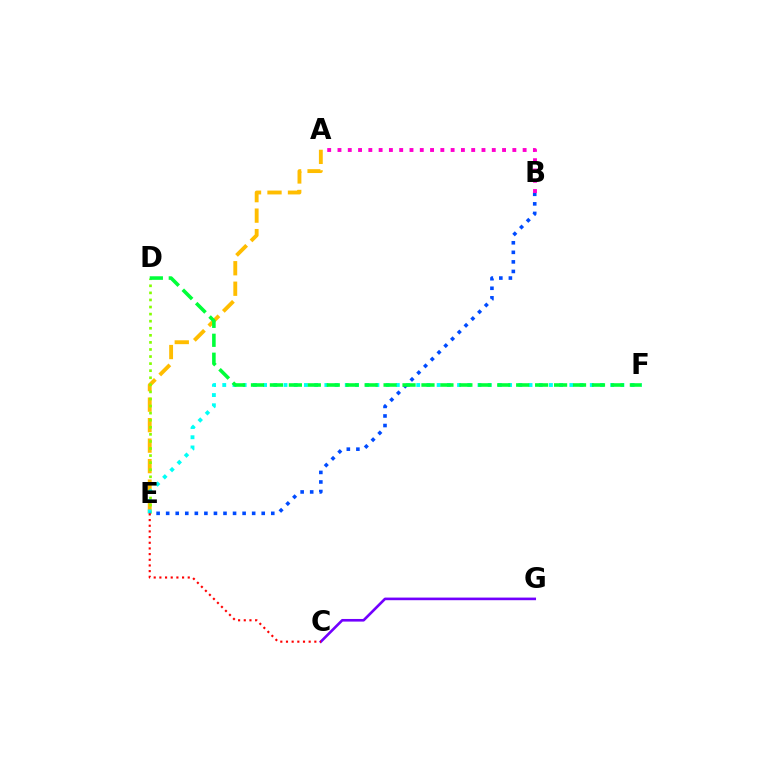{('A', 'E'): [{'color': '#ffbd00', 'line_style': 'dashed', 'thickness': 2.78}], ('D', 'E'): [{'color': '#84ff00', 'line_style': 'dotted', 'thickness': 1.92}], ('E', 'F'): [{'color': '#00fff6', 'line_style': 'dotted', 'thickness': 2.77}], ('B', 'E'): [{'color': '#004bff', 'line_style': 'dotted', 'thickness': 2.6}], ('A', 'B'): [{'color': '#ff00cf', 'line_style': 'dotted', 'thickness': 2.79}], ('C', 'G'): [{'color': '#7200ff', 'line_style': 'solid', 'thickness': 1.89}], ('D', 'F'): [{'color': '#00ff39', 'line_style': 'dashed', 'thickness': 2.57}], ('C', 'E'): [{'color': '#ff0000', 'line_style': 'dotted', 'thickness': 1.54}]}